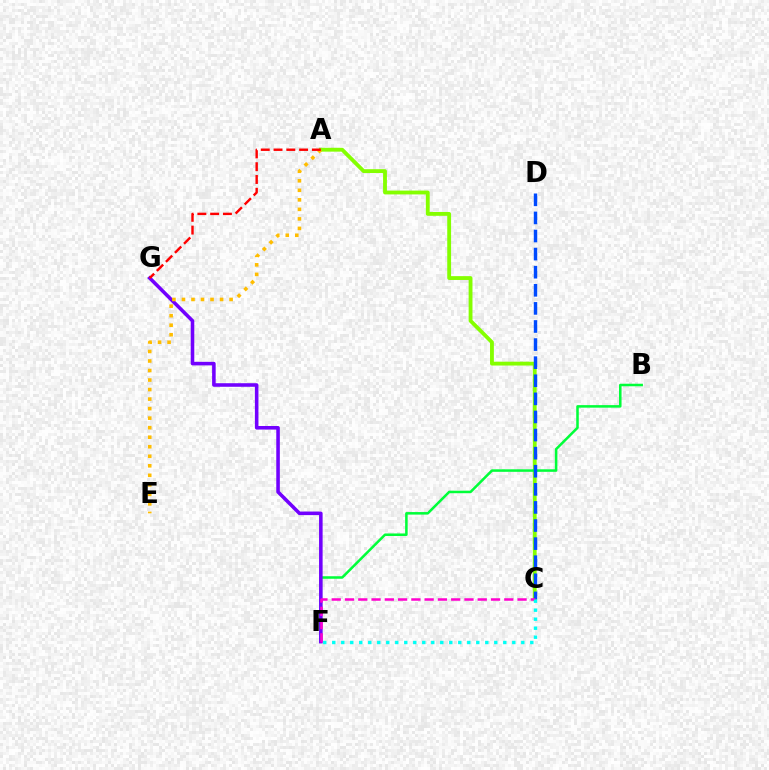{('A', 'C'): [{'color': '#84ff00', 'line_style': 'solid', 'thickness': 2.76}], ('B', 'F'): [{'color': '#00ff39', 'line_style': 'solid', 'thickness': 1.82}], ('F', 'G'): [{'color': '#7200ff', 'line_style': 'solid', 'thickness': 2.56}], ('C', 'D'): [{'color': '#004bff', 'line_style': 'dashed', 'thickness': 2.46}], ('C', 'F'): [{'color': '#ff00cf', 'line_style': 'dashed', 'thickness': 1.8}, {'color': '#00fff6', 'line_style': 'dotted', 'thickness': 2.45}], ('A', 'E'): [{'color': '#ffbd00', 'line_style': 'dotted', 'thickness': 2.59}], ('A', 'G'): [{'color': '#ff0000', 'line_style': 'dashed', 'thickness': 1.74}]}